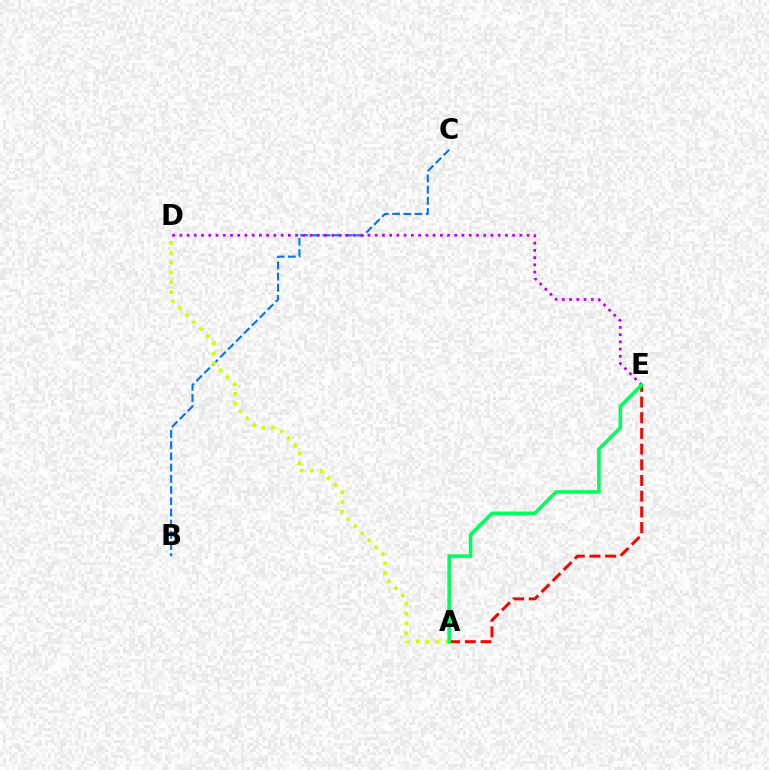{('A', 'E'): [{'color': '#ff0000', 'line_style': 'dashed', 'thickness': 2.13}, {'color': '#00ff5c', 'line_style': 'solid', 'thickness': 2.58}], ('B', 'C'): [{'color': '#0074ff', 'line_style': 'dashed', 'thickness': 1.52}], ('D', 'E'): [{'color': '#b900ff', 'line_style': 'dotted', 'thickness': 1.97}], ('A', 'D'): [{'color': '#d1ff00', 'line_style': 'dotted', 'thickness': 2.68}]}